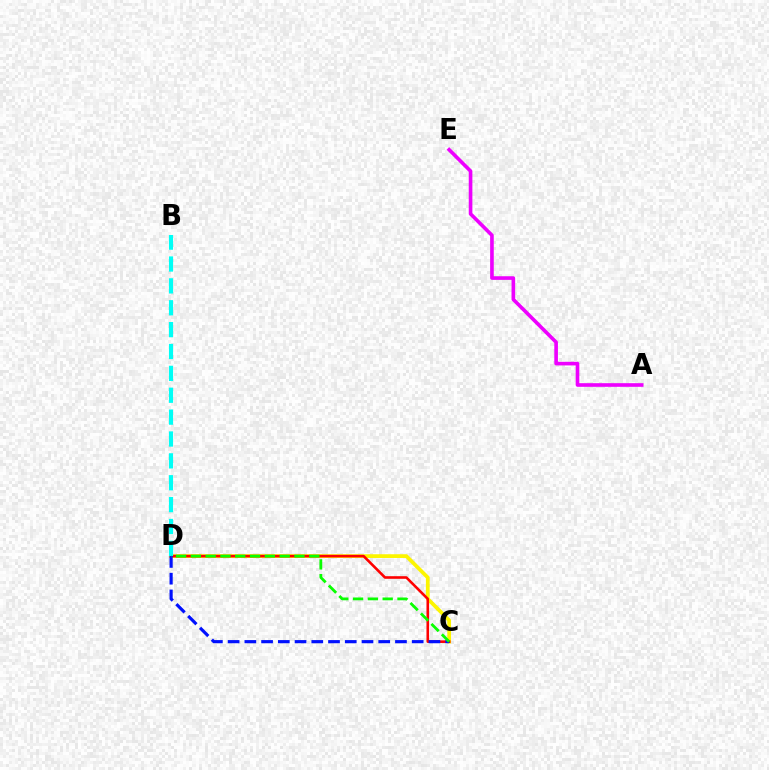{('C', 'D'): [{'color': '#fcf500', 'line_style': 'solid', 'thickness': 2.7}, {'color': '#ff0000', 'line_style': 'solid', 'thickness': 1.88}, {'color': '#0010ff', 'line_style': 'dashed', 'thickness': 2.27}, {'color': '#08ff00', 'line_style': 'dashed', 'thickness': 2.01}], ('A', 'E'): [{'color': '#ee00ff', 'line_style': 'solid', 'thickness': 2.62}], ('B', 'D'): [{'color': '#00fff6', 'line_style': 'dashed', 'thickness': 2.97}]}